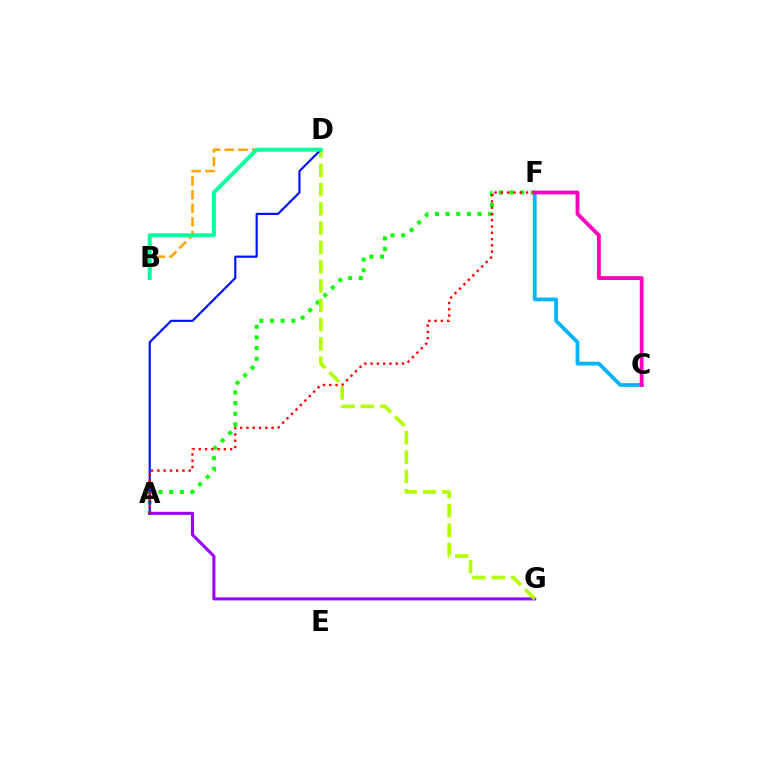{('C', 'F'): [{'color': '#00b5ff', 'line_style': 'solid', 'thickness': 2.72}, {'color': '#ff00bd', 'line_style': 'solid', 'thickness': 2.75}], ('A', 'F'): [{'color': '#08ff00', 'line_style': 'dotted', 'thickness': 2.89}, {'color': '#ff0000', 'line_style': 'dotted', 'thickness': 1.71}], ('A', 'G'): [{'color': '#9b00ff', 'line_style': 'solid', 'thickness': 2.18}], ('B', 'D'): [{'color': '#ffa500', 'line_style': 'dashed', 'thickness': 1.85}, {'color': '#00ff9d', 'line_style': 'solid', 'thickness': 2.81}], ('D', 'G'): [{'color': '#b3ff00', 'line_style': 'dashed', 'thickness': 2.62}], ('A', 'D'): [{'color': '#0010ff', 'line_style': 'solid', 'thickness': 1.55}]}